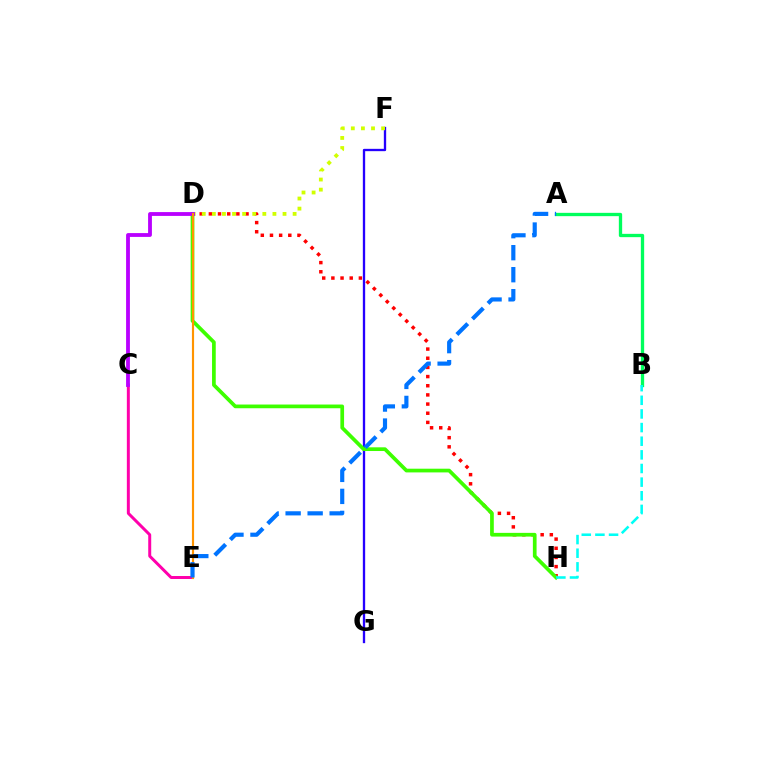{('D', 'H'): [{'color': '#ff0000', 'line_style': 'dotted', 'thickness': 2.49}, {'color': '#3dff00', 'line_style': 'solid', 'thickness': 2.67}], ('F', 'G'): [{'color': '#2500ff', 'line_style': 'solid', 'thickness': 1.68}], ('D', 'F'): [{'color': '#d1ff00', 'line_style': 'dotted', 'thickness': 2.74}], ('C', 'E'): [{'color': '#ff00ac', 'line_style': 'solid', 'thickness': 2.14}], ('A', 'B'): [{'color': '#00ff5c', 'line_style': 'solid', 'thickness': 2.39}], ('C', 'D'): [{'color': '#b900ff', 'line_style': 'solid', 'thickness': 2.75}], ('D', 'E'): [{'color': '#ff9400', 'line_style': 'solid', 'thickness': 1.55}], ('B', 'H'): [{'color': '#00fff6', 'line_style': 'dashed', 'thickness': 1.85}], ('A', 'E'): [{'color': '#0074ff', 'line_style': 'dashed', 'thickness': 2.99}]}